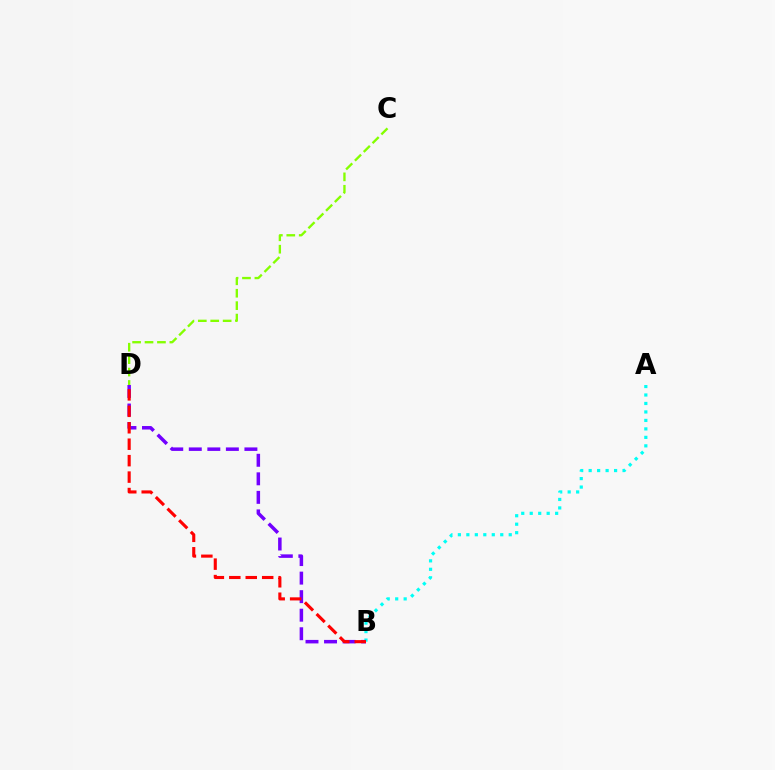{('A', 'B'): [{'color': '#00fff6', 'line_style': 'dotted', 'thickness': 2.3}], ('B', 'D'): [{'color': '#7200ff', 'line_style': 'dashed', 'thickness': 2.52}, {'color': '#ff0000', 'line_style': 'dashed', 'thickness': 2.23}], ('C', 'D'): [{'color': '#84ff00', 'line_style': 'dashed', 'thickness': 1.69}]}